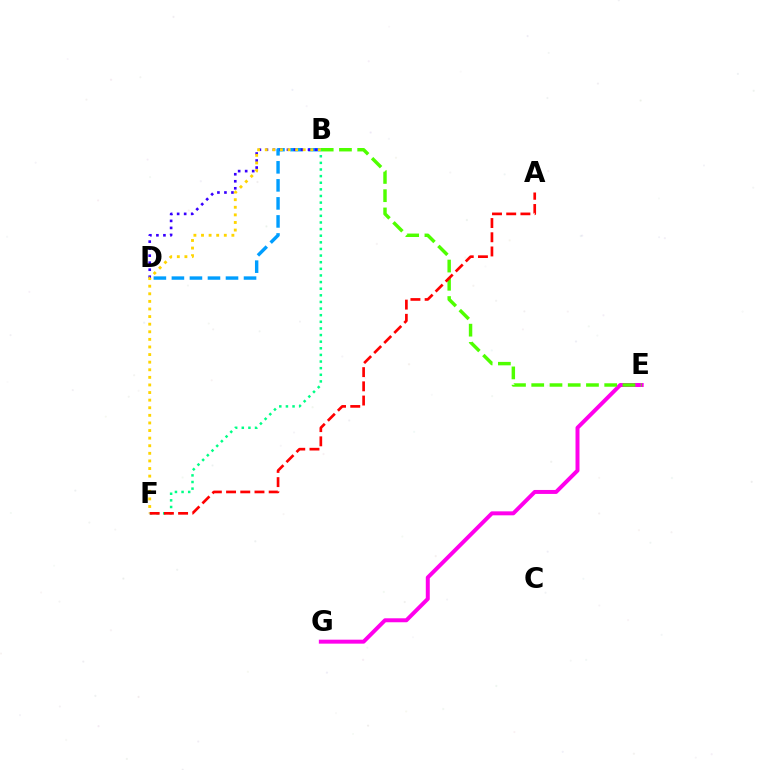{('E', 'G'): [{'color': '#ff00ed', 'line_style': 'solid', 'thickness': 2.86}], ('B', 'D'): [{'color': '#009eff', 'line_style': 'dashed', 'thickness': 2.45}, {'color': '#3700ff', 'line_style': 'dotted', 'thickness': 1.91}], ('B', 'E'): [{'color': '#4fff00', 'line_style': 'dashed', 'thickness': 2.48}], ('B', 'F'): [{'color': '#00ff86', 'line_style': 'dotted', 'thickness': 1.8}, {'color': '#ffd500', 'line_style': 'dotted', 'thickness': 2.06}], ('A', 'F'): [{'color': '#ff0000', 'line_style': 'dashed', 'thickness': 1.93}]}